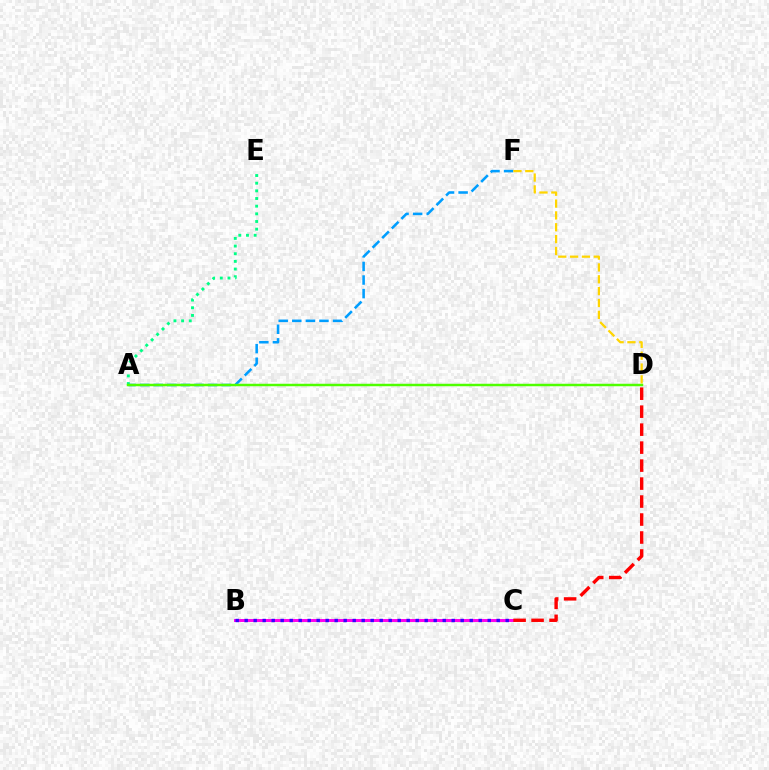{('B', 'C'): [{'color': '#ff00ed', 'line_style': 'solid', 'thickness': 2.14}, {'color': '#3700ff', 'line_style': 'dotted', 'thickness': 2.45}], ('A', 'E'): [{'color': '#00ff86', 'line_style': 'dotted', 'thickness': 2.08}], ('A', 'F'): [{'color': '#009eff', 'line_style': 'dashed', 'thickness': 1.85}], ('D', 'F'): [{'color': '#ffd500', 'line_style': 'dashed', 'thickness': 1.61}], ('C', 'D'): [{'color': '#ff0000', 'line_style': 'dashed', 'thickness': 2.44}], ('A', 'D'): [{'color': '#4fff00', 'line_style': 'solid', 'thickness': 1.78}]}